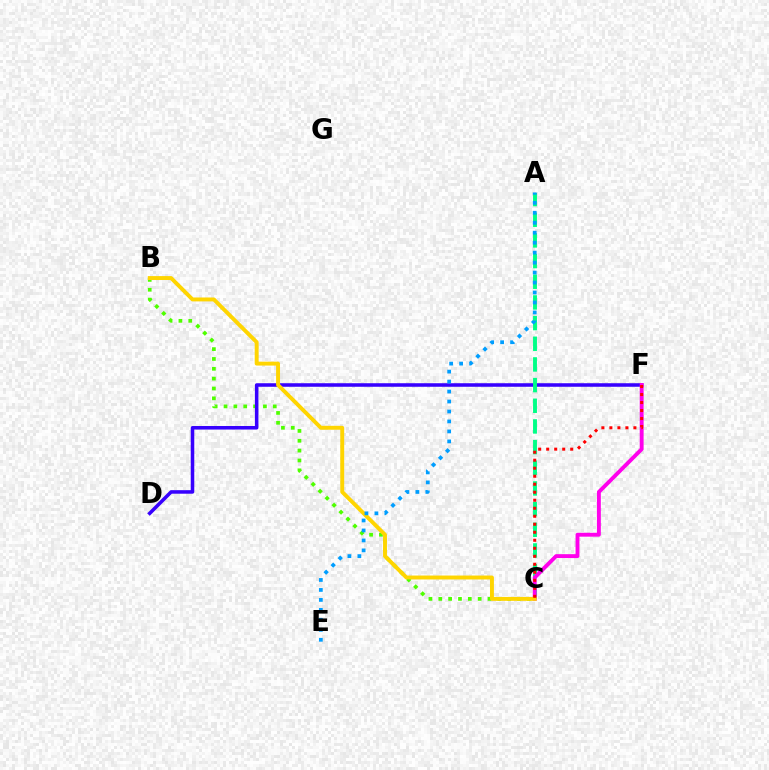{('B', 'C'): [{'color': '#4fff00', 'line_style': 'dotted', 'thickness': 2.68}, {'color': '#ffd500', 'line_style': 'solid', 'thickness': 2.82}], ('D', 'F'): [{'color': '#3700ff', 'line_style': 'solid', 'thickness': 2.55}], ('A', 'C'): [{'color': '#00ff86', 'line_style': 'dashed', 'thickness': 2.81}], ('C', 'F'): [{'color': '#ff00ed', 'line_style': 'solid', 'thickness': 2.8}, {'color': '#ff0000', 'line_style': 'dotted', 'thickness': 2.18}], ('A', 'E'): [{'color': '#009eff', 'line_style': 'dotted', 'thickness': 2.71}]}